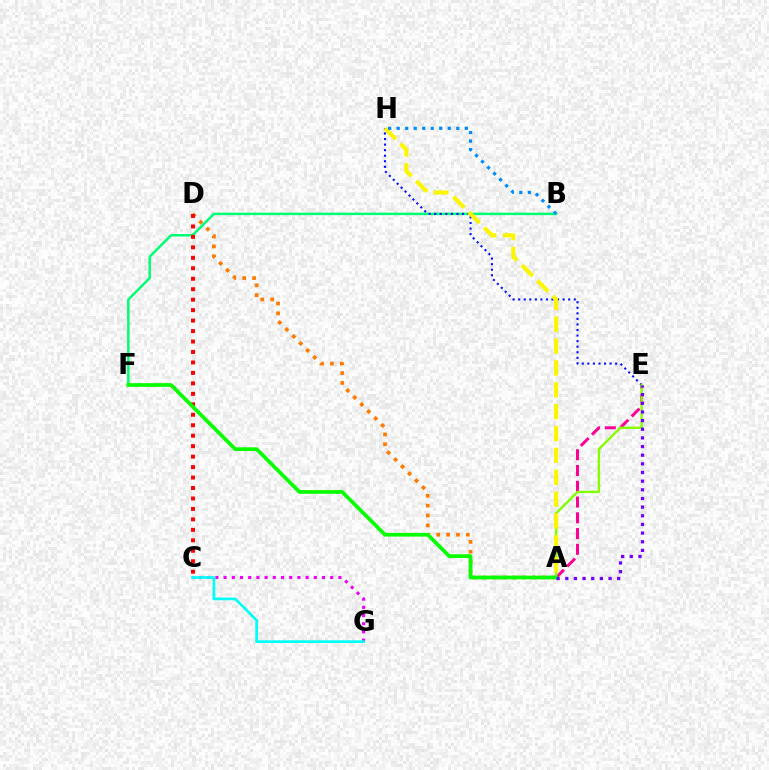{('A', 'D'): [{'color': '#ff7c00', 'line_style': 'dotted', 'thickness': 2.68}], ('B', 'F'): [{'color': '#00ff74', 'line_style': 'solid', 'thickness': 1.8}], ('C', 'G'): [{'color': '#ee00ff', 'line_style': 'dotted', 'thickness': 2.23}, {'color': '#00fff6', 'line_style': 'solid', 'thickness': 1.95}], ('A', 'E'): [{'color': '#ff0094', 'line_style': 'dashed', 'thickness': 2.14}, {'color': '#84ff00', 'line_style': 'solid', 'thickness': 1.71}, {'color': '#7200ff', 'line_style': 'dotted', 'thickness': 2.35}], ('E', 'H'): [{'color': '#0010ff', 'line_style': 'dotted', 'thickness': 1.51}], ('C', 'D'): [{'color': '#ff0000', 'line_style': 'dotted', 'thickness': 2.84}], ('A', 'H'): [{'color': '#fcf500', 'line_style': 'dashed', 'thickness': 2.97}], ('A', 'F'): [{'color': '#08ff00', 'line_style': 'solid', 'thickness': 2.68}], ('B', 'H'): [{'color': '#008cff', 'line_style': 'dotted', 'thickness': 2.31}]}